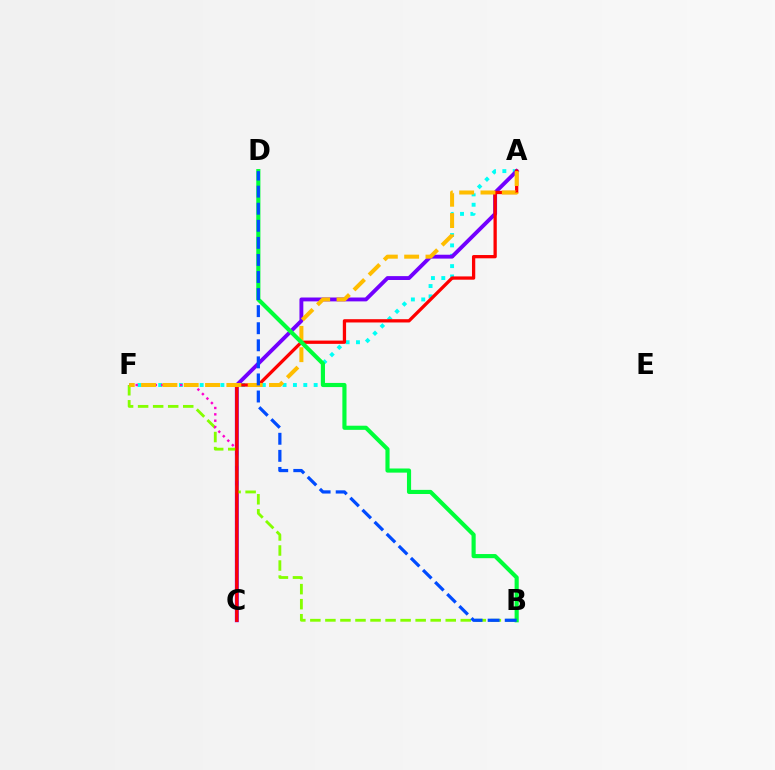{('A', 'F'): [{'color': '#00fff6', 'line_style': 'dotted', 'thickness': 2.82}, {'color': '#ffbd00', 'line_style': 'dashed', 'thickness': 2.9}], ('A', 'C'): [{'color': '#7200ff', 'line_style': 'solid', 'thickness': 2.79}, {'color': '#ff0000', 'line_style': 'solid', 'thickness': 2.36}], ('B', 'F'): [{'color': '#84ff00', 'line_style': 'dashed', 'thickness': 2.04}], ('C', 'F'): [{'color': '#ff00cf', 'line_style': 'dotted', 'thickness': 1.73}], ('B', 'D'): [{'color': '#00ff39', 'line_style': 'solid', 'thickness': 2.98}, {'color': '#004bff', 'line_style': 'dashed', 'thickness': 2.32}]}